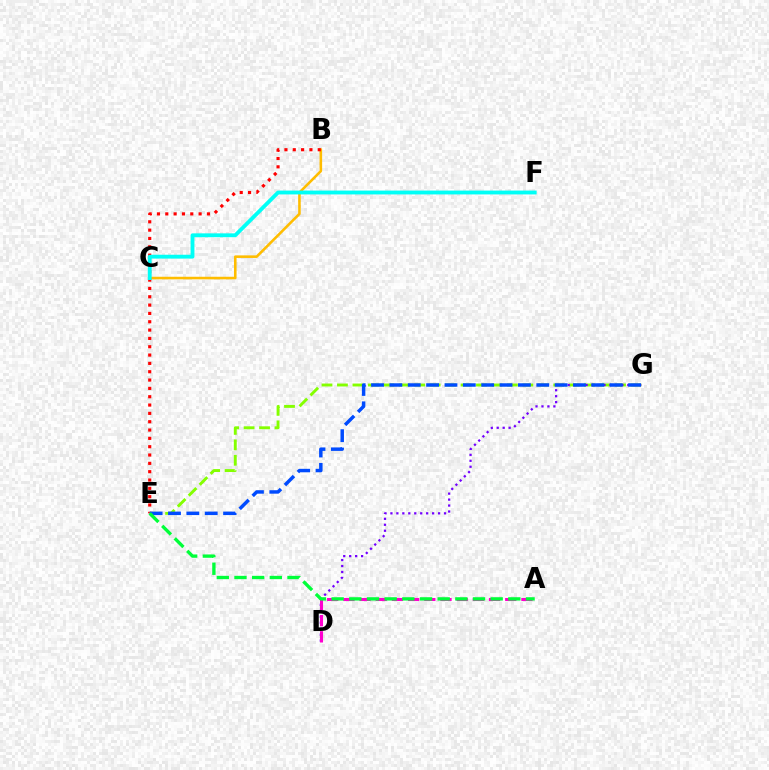{('B', 'C'): [{'color': '#ffbd00', 'line_style': 'solid', 'thickness': 1.86}], ('B', 'E'): [{'color': '#ff0000', 'line_style': 'dotted', 'thickness': 2.26}], ('E', 'G'): [{'color': '#84ff00', 'line_style': 'dashed', 'thickness': 2.1}, {'color': '#004bff', 'line_style': 'dashed', 'thickness': 2.49}], ('D', 'G'): [{'color': '#7200ff', 'line_style': 'dotted', 'thickness': 1.62}], ('C', 'F'): [{'color': '#00fff6', 'line_style': 'solid', 'thickness': 2.77}], ('A', 'D'): [{'color': '#ff00cf', 'line_style': 'dashed', 'thickness': 2.2}], ('A', 'E'): [{'color': '#00ff39', 'line_style': 'dashed', 'thickness': 2.4}]}